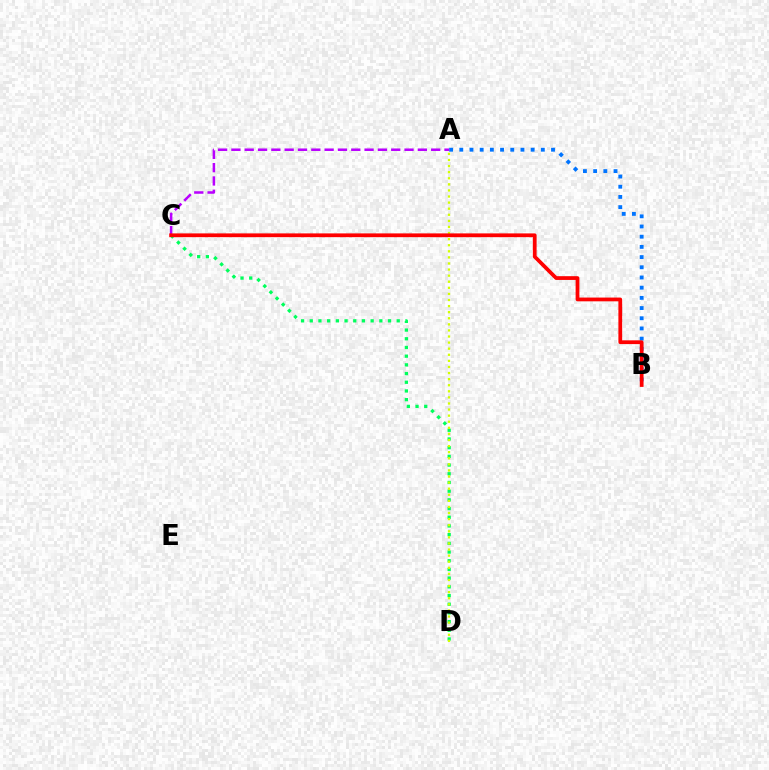{('C', 'D'): [{'color': '#00ff5c', 'line_style': 'dotted', 'thickness': 2.36}], ('A', 'B'): [{'color': '#0074ff', 'line_style': 'dotted', 'thickness': 2.77}], ('A', 'C'): [{'color': '#b900ff', 'line_style': 'dashed', 'thickness': 1.81}], ('A', 'D'): [{'color': '#d1ff00', 'line_style': 'dotted', 'thickness': 1.65}], ('B', 'C'): [{'color': '#ff0000', 'line_style': 'solid', 'thickness': 2.71}]}